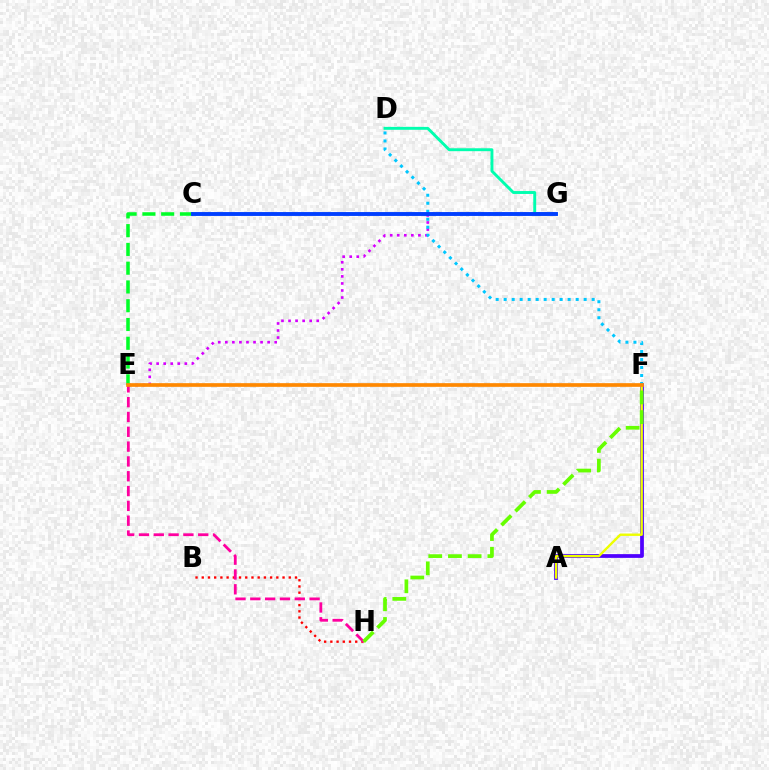{('D', 'G'): [{'color': '#00ffaf', 'line_style': 'solid', 'thickness': 2.1}], ('A', 'F'): [{'color': '#4f00ff', 'line_style': 'solid', 'thickness': 2.7}, {'color': '#eeff00', 'line_style': 'solid', 'thickness': 1.72}], ('E', 'G'): [{'color': '#d600ff', 'line_style': 'dotted', 'thickness': 1.92}], ('B', 'H'): [{'color': '#ff0000', 'line_style': 'dotted', 'thickness': 1.69}], ('E', 'H'): [{'color': '#ff00a0', 'line_style': 'dashed', 'thickness': 2.01}], ('F', 'H'): [{'color': '#66ff00', 'line_style': 'dashed', 'thickness': 2.67}], ('D', 'F'): [{'color': '#00c7ff', 'line_style': 'dotted', 'thickness': 2.17}], ('C', 'E'): [{'color': '#00ff27', 'line_style': 'dashed', 'thickness': 2.55}], ('E', 'F'): [{'color': '#ff8800', 'line_style': 'solid', 'thickness': 2.65}], ('C', 'G'): [{'color': '#003fff', 'line_style': 'solid', 'thickness': 2.8}]}